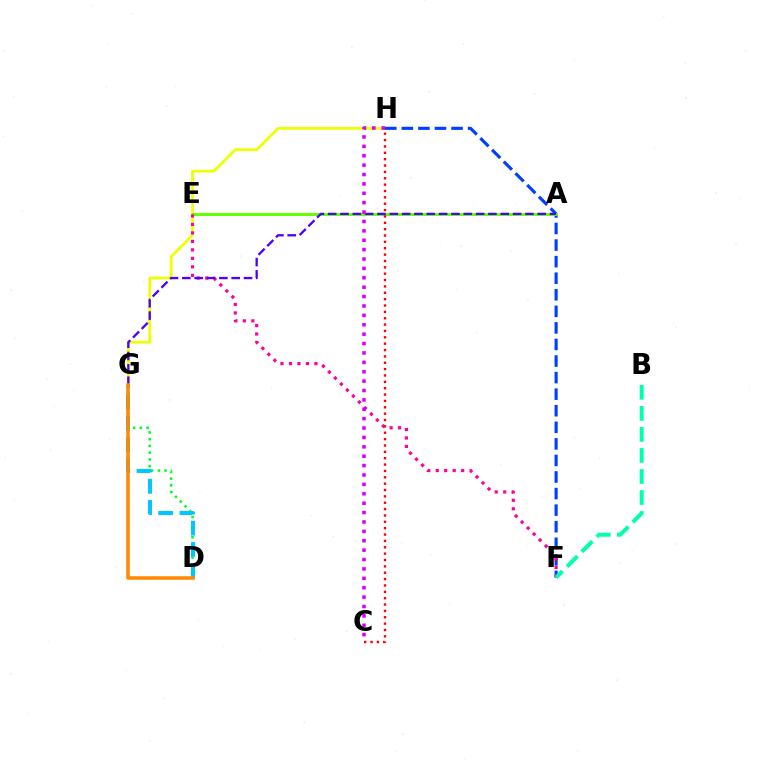{('G', 'H'): [{'color': '#eeff00', 'line_style': 'solid', 'thickness': 1.98}], ('F', 'H'): [{'color': '#003fff', 'line_style': 'dashed', 'thickness': 2.25}], ('A', 'E'): [{'color': '#66ff00', 'line_style': 'solid', 'thickness': 2.13}], ('D', 'G'): [{'color': '#00ff27', 'line_style': 'dotted', 'thickness': 1.84}, {'color': '#00c7ff', 'line_style': 'dashed', 'thickness': 2.88}, {'color': '#ff8800', 'line_style': 'solid', 'thickness': 2.54}], ('E', 'F'): [{'color': '#ff00a0', 'line_style': 'dotted', 'thickness': 2.3}], ('B', 'F'): [{'color': '#00ffaf', 'line_style': 'dashed', 'thickness': 2.86}], ('A', 'G'): [{'color': '#4f00ff', 'line_style': 'dashed', 'thickness': 1.67}], ('C', 'H'): [{'color': '#d600ff', 'line_style': 'dotted', 'thickness': 2.55}, {'color': '#ff0000', 'line_style': 'dotted', 'thickness': 1.73}]}